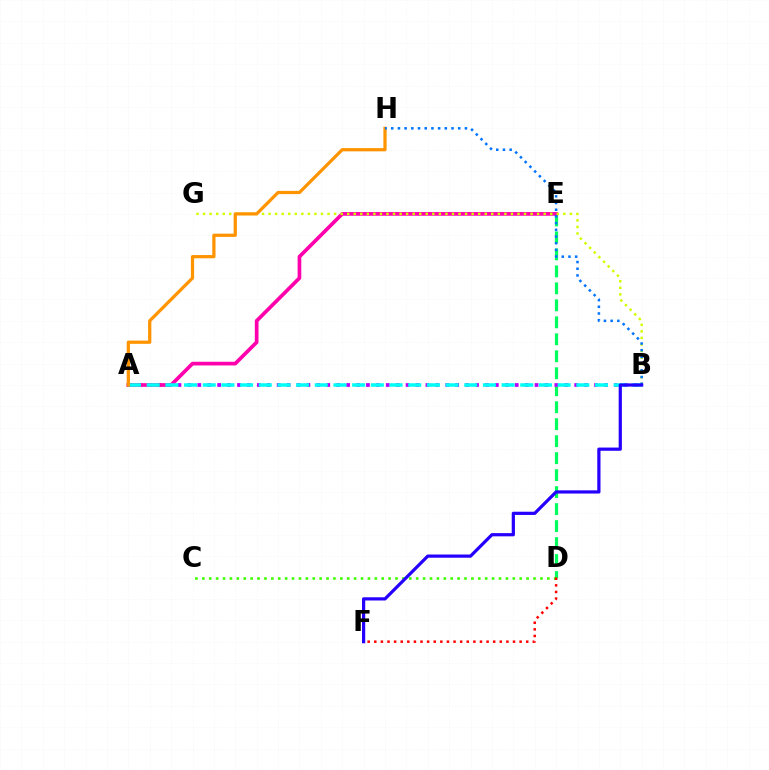{('D', 'E'): [{'color': '#00ff5c', 'line_style': 'dashed', 'thickness': 2.31}], ('A', 'B'): [{'color': '#b900ff', 'line_style': 'dotted', 'thickness': 2.69}, {'color': '#00fff6', 'line_style': 'dashed', 'thickness': 2.54}], ('A', 'E'): [{'color': '#ff00ac', 'line_style': 'solid', 'thickness': 2.66}], ('C', 'D'): [{'color': '#3dff00', 'line_style': 'dotted', 'thickness': 1.87}], ('B', 'G'): [{'color': '#d1ff00', 'line_style': 'dotted', 'thickness': 1.78}], ('D', 'F'): [{'color': '#ff0000', 'line_style': 'dotted', 'thickness': 1.79}], ('A', 'H'): [{'color': '#ff9400', 'line_style': 'solid', 'thickness': 2.33}], ('B', 'H'): [{'color': '#0074ff', 'line_style': 'dotted', 'thickness': 1.82}], ('B', 'F'): [{'color': '#2500ff', 'line_style': 'solid', 'thickness': 2.32}]}